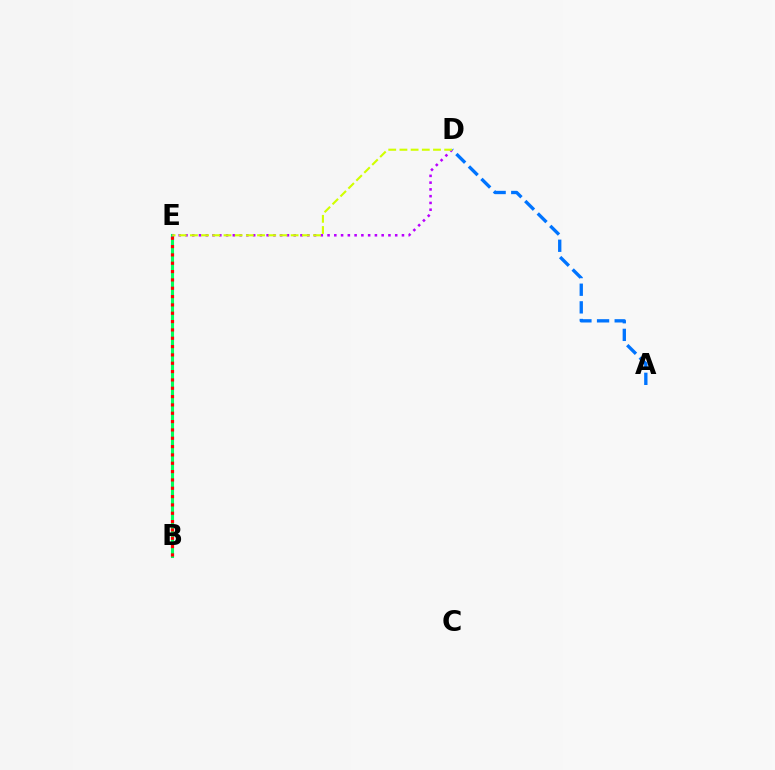{('B', 'E'): [{'color': '#00ff5c', 'line_style': 'solid', 'thickness': 2.23}, {'color': '#ff0000', 'line_style': 'dotted', 'thickness': 2.26}], ('A', 'D'): [{'color': '#0074ff', 'line_style': 'dashed', 'thickness': 2.4}], ('D', 'E'): [{'color': '#b900ff', 'line_style': 'dotted', 'thickness': 1.84}, {'color': '#d1ff00', 'line_style': 'dashed', 'thickness': 1.52}]}